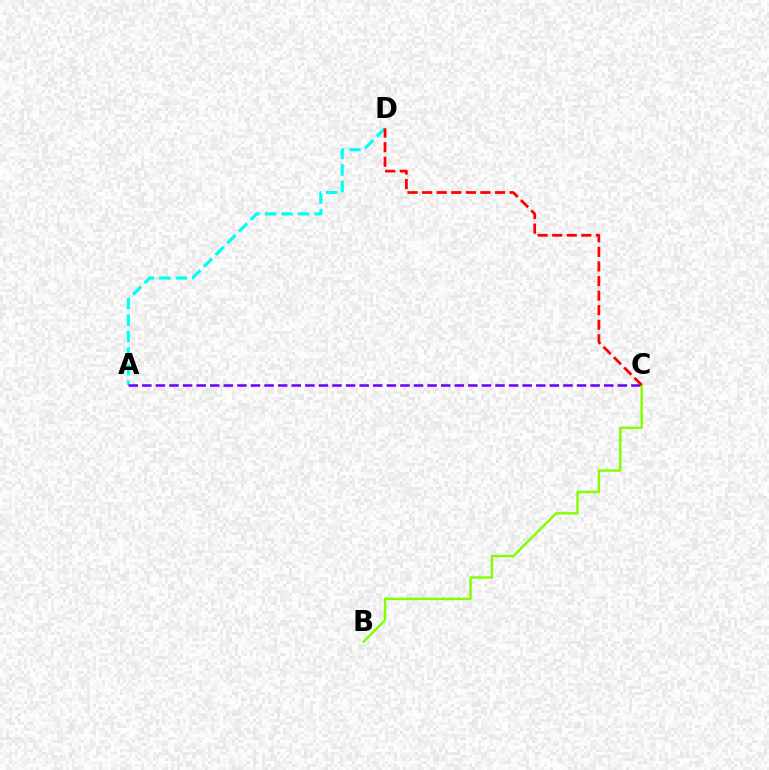{('A', 'D'): [{'color': '#00fff6', 'line_style': 'dashed', 'thickness': 2.24}], ('A', 'C'): [{'color': '#7200ff', 'line_style': 'dashed', 'thickness': 1.85}], ('B', 'C'): [{'color': '#84ff00', 'line_style': 'solid', 'thickness': 1.75}], ('C', 'D'): [{'color': '#ff0000', 'line_style': 'dashed', 'thickness': 1.98}]}